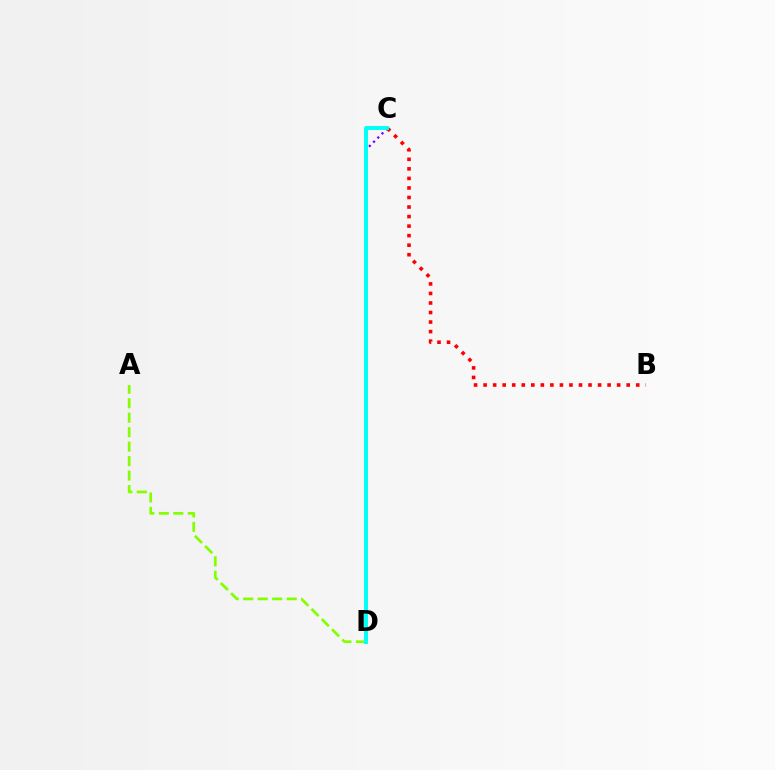{('C', 'D'): [{'color': '#7200ff', 'line_style': 'dotted', 'thickness': 1.62}, {'color': '#00fff6', 'line_style': 'solid', 'thickness': 2.82}], ('B', 'C'): [{'color': '#ff0000', 'line_style': 'dotted', 'thickness': 2.59}], ('A', 'D'): [{'color': '#84ff00', 'line_style': 'dashed', 'thickness': 1.97}]}